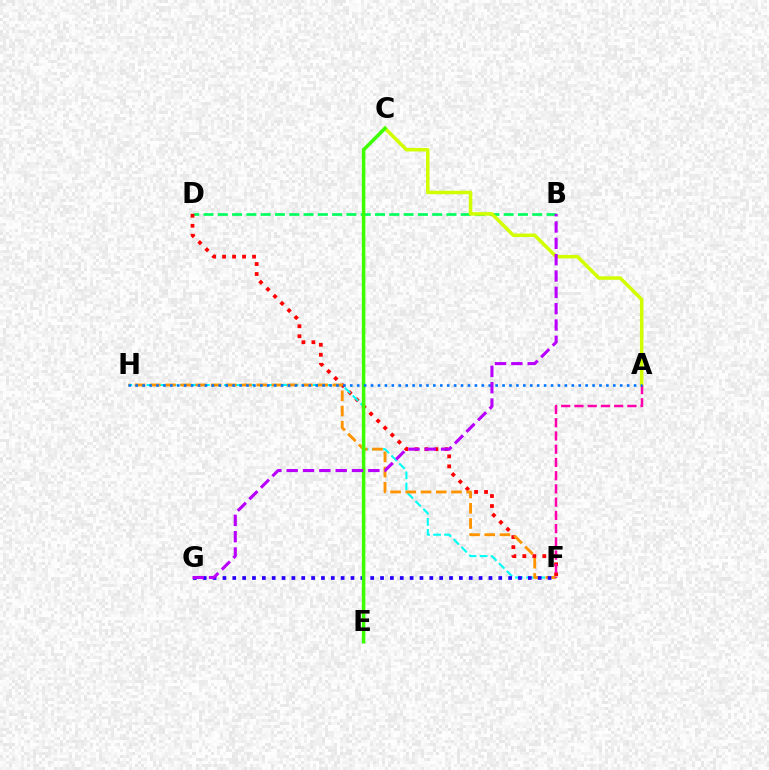{('B', 'D'): [{'color': '#00ff5c', 'line_style': 'dashed', 'thickness': 1.94}], ('A', 'C'): [{'color': '#d1ff00', 'line_style': 'solid', 'thickness': 2.52}], ('D', 'F'): [{'color': '#ff0000', 'line_style': 'dotted', 'thickness': 2.71}], ('F', 'H'): [{'color': '#00fff6', 'line_style': 'dashed', 'thickness': 1.5}, {'color': '#ff9400', 'line_style': 'dashed', 'thickness': 2.07}], ('A', 'F'): [{'color': '#ff00ac', 'line_style': 'dashed', 'thickness': 1.8}], ('F', 'G'): [{'color': '#2500ff', 'line_style': 'dotted', 'thickness': 2.68}], ('C', 'E'): [{'color': '#3dff00', 'line_style': 'solid', 'thickness': 2.53}], ('A', 'H'): [{'color': '#0074ff', 'line_style': 'dotted', 'thickness': 1.88}], ('B', 'G'): [{'color': '#b900ff', 'line_style': 'dashed', 'thickness': 2.22}]}